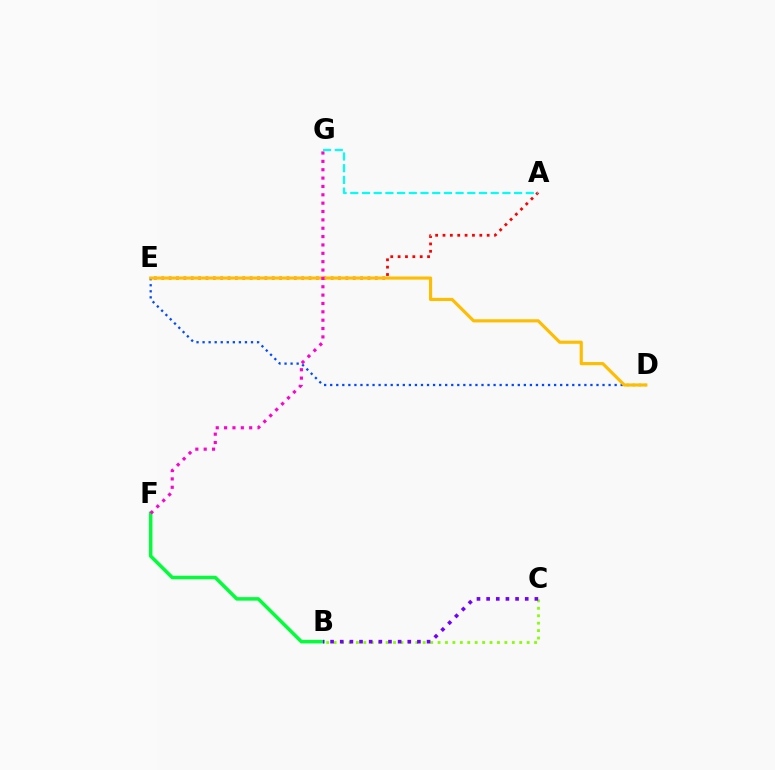{('D', 'E'): [{'color': '#004bff', 'line_style': 'dotted', 'thickness': 1.64}, {'color': '#ffbd00', 'line_style': 'solid', 'thickness': 2.26}], ('B', 'C'): [{'color': '#84ff00', 'line_style': 'dotted', 'thickness': 2.02}, {'color': '#7200ff', 'line_style': 'dotted', 'thickness': 2.62}], ('A', 'E'): [{'color': '#ff0000', 'line_style': 'dotted', 'thickness': 2.0}], ('B', 'F'): [{'color': '#00ff39', 'line_style': 'solid', 'thickness': 2.52}], ('F', 'G'): [{'color': '#ff00cf', 'line_style': 'dotted', 'thickness': 2.27}], ('A', 'G'): [{'color': '#00fff6', 'line_style': 'dashed', 'thickness': 1.59}]}